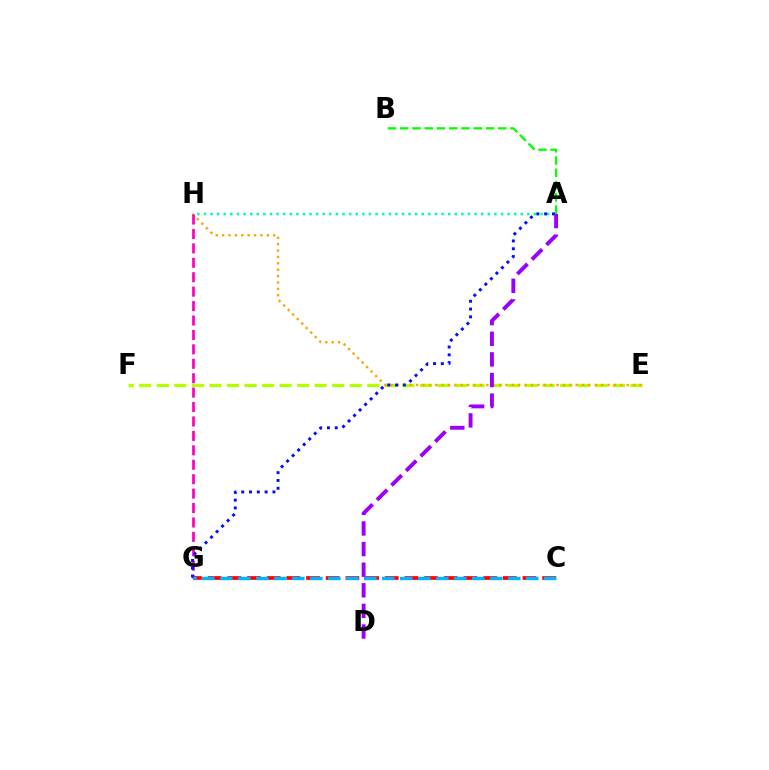{('E', 'F'): [{'color': '#b3ff00', 'line_style': 'dashed', 'thickness': 2.38}], ('C', 'G'): [{'color': '#ff0000', 'line_style': 'dashed', 'thickness': 2.67}, {'color': '#00b5ff', 'line_style': 'dashed', 'thickness': 2.44}], ('A', 'H'): [{'color': '#00ff9d', 'line_style': 'dotted', 'thickness': 1.79}], ('A', 'B'): [{'color': '#08ff00', 'line_style': 'dashed', 'thickness': 1.67}], ('E', 'H'): [{'color': '#ffa500', 'line_style': 'dotted', 'thickness': 1.73}], ('G', 'H'): [{'color': '#ff00bd', 'line_style': 'dashed', 'thickness': 1.96}], ('A', 'G'): [{'color': '#0010ff', 'line_style': 'dotted', 'thickness': 2.12}], ('A', 'D'): [{'color': '#9b00ff', 'line_style': 'dashed', 'thickness': 2.8}]}